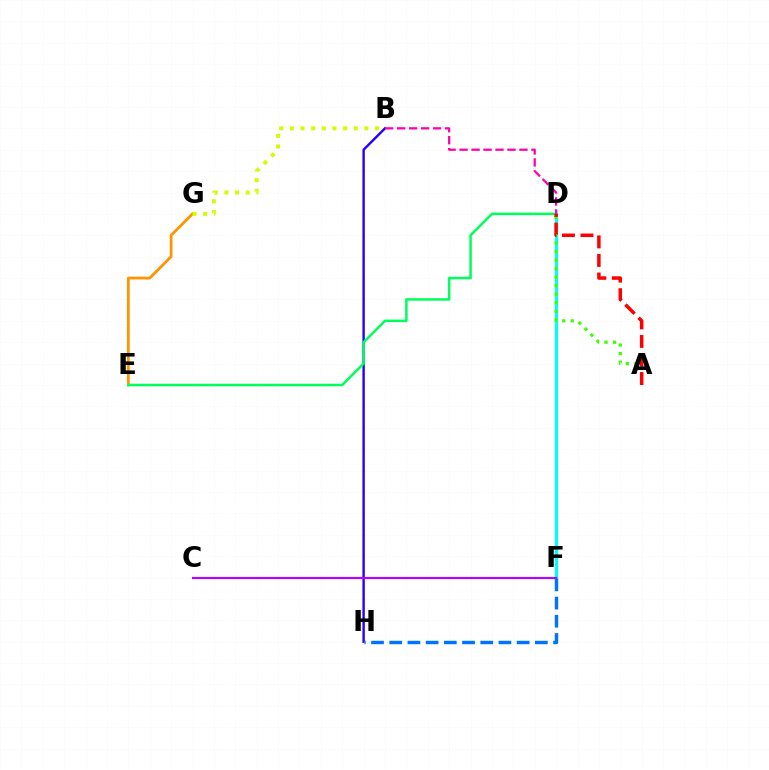{('E', 'G'): [{'color': '#ff9400', 'line_style': 'solid', 'thickness': 2.01}], ('B', 'G'): [{'color': '#d1ff00', 'line_style': 'dotted', 'thickness': 2.89}], ('B', 'H'): [{'color': '#2500ff', 'line_style': 'solid', 'thickness': 1.73}], ('D', 'F'): [{'color': '#00fff6', 'line_style': 'solid', 'thickness': 2.31}], ('A', 'D'): [{'color': '#3dff00', 'line_style': 'dotted', 'thickness': 2.32}, {'color': '#ff0000', 'line_style': 'dashed', 'thickness': 2.52}], ('D', 'E'): [{'color': '#00ff5c', 'line_style': 'solid', 'thickness': 1.82}], ('B', 'D'): [{'color': '#ff00ac', 'line_style': 'dashed', 'thickness': 1.63}], ('C', 'F'): [{'color': '#b900ff', 'line_style': 'solid', 'thickness': 1.55}], ('F', 'H'): [{'color': '#0074ff', 'line_style': 'dashed', 'thickness': 2.47}]}